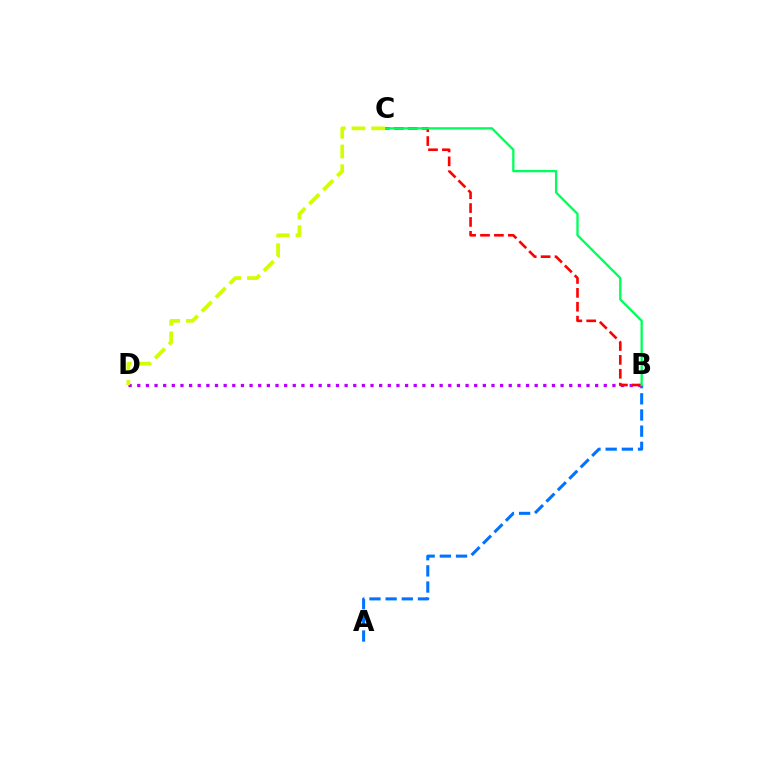{('A', 'B'): [{'color': '#0074ff', 'line_style': 'dashed', 'thickness': 2.2}], ('B', 'D'): [{'color': '#b900ff', 'line_style': 'dotted', 'thickness': 2.35}], ('B', 'C'): [{'color': '#ff0000', 'line_style': 'dashed', 'thickness': 1.89}, {'color': '#00ff5c', 'line_style': 'solid', 'thickness': 1.67}], ('C', 'D'): [{'color': '#d1ff00', 'line_style': 'dashed', 'thickness': 2.68}]}